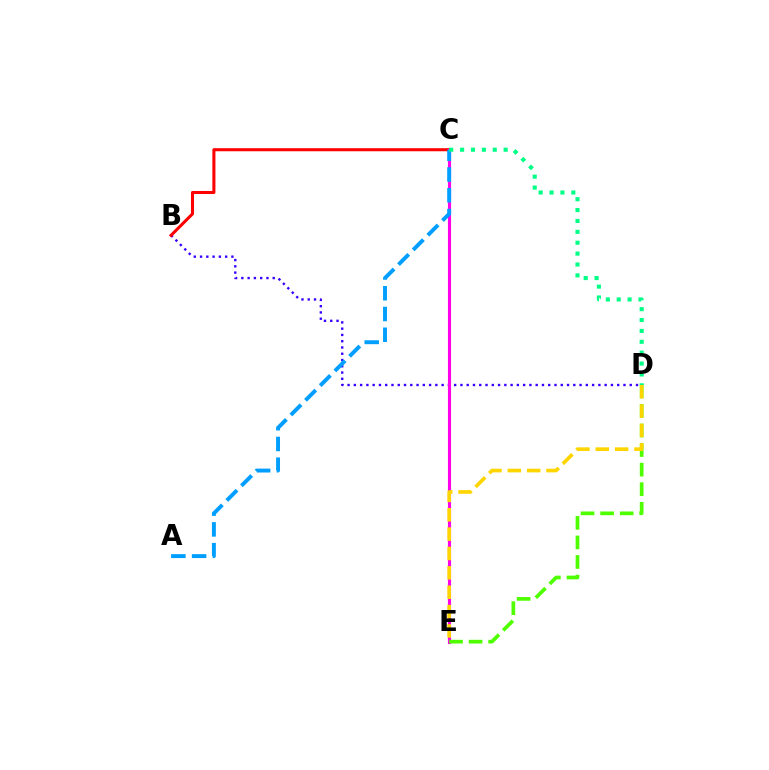{('B', 'D'): [{'color': '#3700ff', 'line_style': 'dotted', 'thickness': 1.7}], ('B', 'C'): [{'color': '#ff0000', 'line_style': 'solid', 'thickness': 2.2}], ('C', 'E'): [{'color': '#ff00ed', 'line_style': 'solid', 'thickness': 2.25}], ('D', 'E'): [{'color': '#4fff00', 'line_style': 'dashed', 'thickness': 2.66}, {'color': '#ffd500', 'line_style': 'dashed', 'thickness': 2.63}], ('A', 'C'): [{'color': '#009eff', 'line_style': 'dashed', 'thickness': 2.82}], ('C', 'D'): [{'color': '#00ff86', 'line_style': 'dotted', 'thickness': 2.96}]}